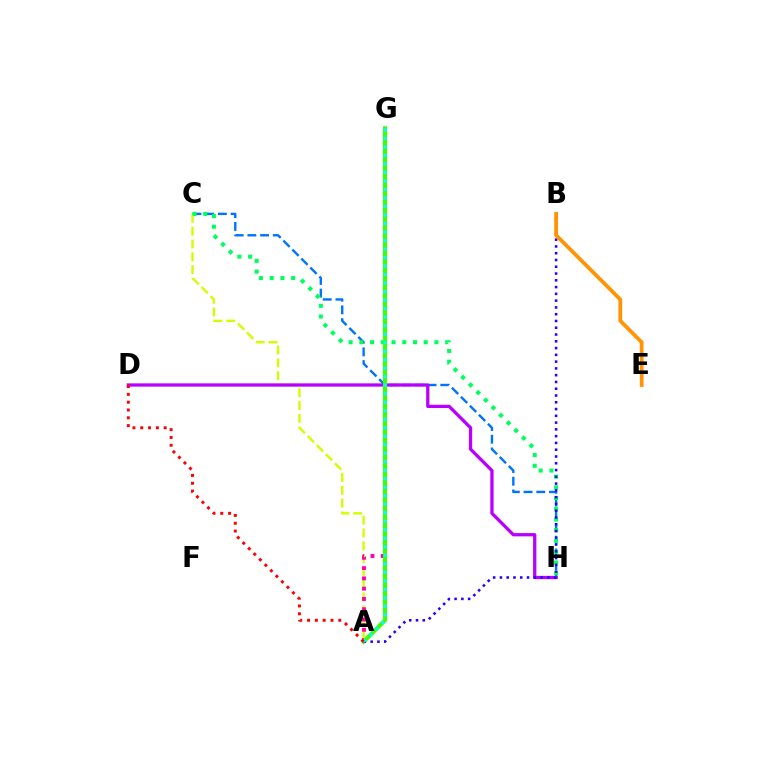{('C', 'H'): [{'color': '#0074ff', 'line_style': 'dashed', 'thickness': 1.73}, {'color': '#00ff5c', 'line_style': 'dotted', 'thickness': 2.92}], ('A', 'C'): [{'color': '#d1ff00', 'line_style': 'dashed', 'thickness': 1.74}], ('D', 'H'): [{'color': '#b900ff', 'line_style': 'solid', 'thickness': 2.36}], ('A', 'G'): [{'color': '#ff00ac', 'line_style': 'dotted', 'thickness': 2.79}, {'color': '#3dff00', 'line_style': 'solid', 'thickness': 2.96}, {'color': '#00fff6', 'line_style': 'dotted', 'thickness': 2.31}], ('A', 'B'): [{'color': '#2500ff', 'line_style': 'dotted', 'thickness': 1.84}], ('A', 'D'): [{'color': '#ff0000', 'line_style': 'dotted', 'thickness': 2.12}], ('B', 'E'): [{'color': '#ff9400', 'line_style': 'solid', 'thickness': 2.71}]}